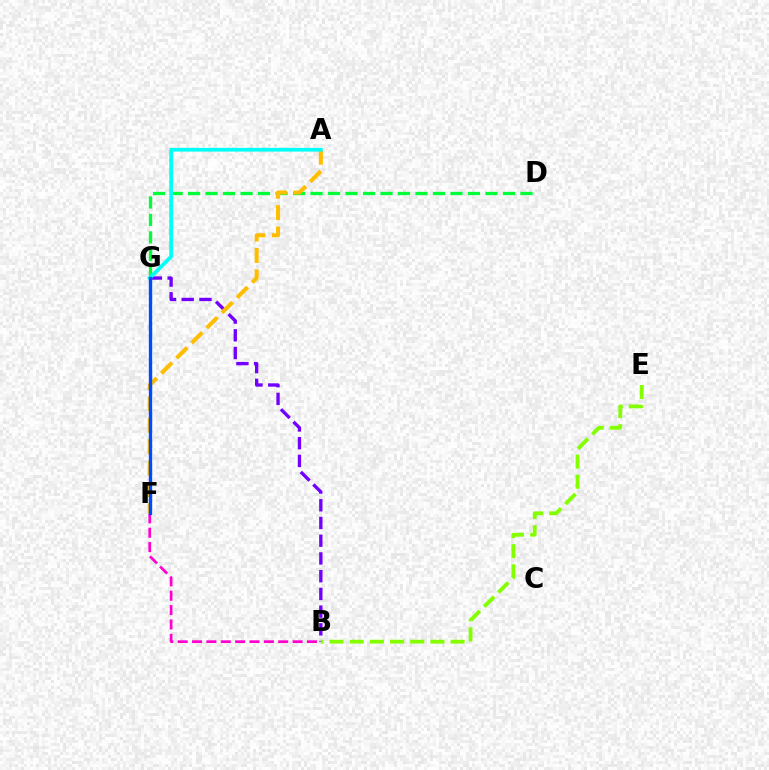{('B', 'G'): [{'color': '#7200ff', 'line_style': 'dashed', 'thickness': 2.41}], ('F', 'G'): [{'color': '#ff0000', 'line_style': 'solid', 'thickness': 2.13}, {'color': '#004bff', 'line_style': 'solid', 'thickness': 2.41}], ('D', 'G'): [{'color': '#00ff39', 'line_style': 'dashed', 'thickness': 2.38}], ('B', 'F'): [{'color': '#ff00cf', 'line_style': 'dashed', 'thickness': 1.95}], ('A', 'F'): [{'color': '#ffbd00', 'line_style': 'dashed', 'thickness': 2.91}], ('A', 'G'): [{'color': '#00fff6', 'line_style': 'solid', 'thickness': 2.69}], ('B', 'E'): [{'color': '#84ff00', 'line_style': 'dashed', 'thickness': 2.74}]}